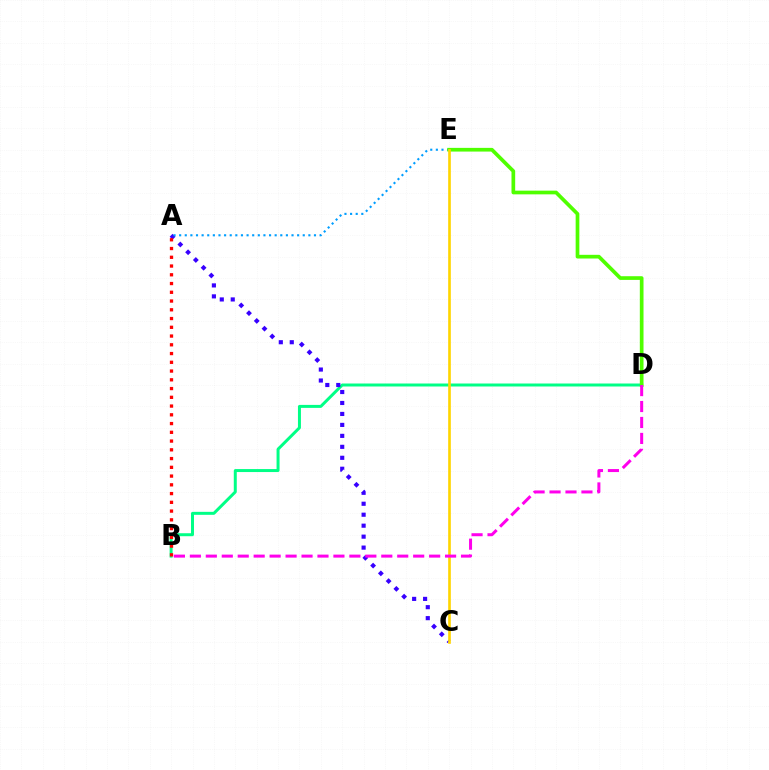{('B', 'D'): [{'color': '#00ff86', 'line_style': 'solid', 'thickness': 2.15}, {'color': '#ff00ed', 'line_style': 'dashed', 'thickness': 2.17}], ('A', 'C'): [{'color': '#3700ff', 'line_style': 'dotted', 'thickness': 2.98}], ('A', 'B'): [{'color': '#ff0000', 'line_style': 'dotted', 'thickness': 2.38}], ('A', 'E'): [{'color': '#009eff', 'line_style': 'dotted', 'thickness': 1.53}], ('D', 'E'): [{'color': '#4fff00', 'line_style': 'solid', 'thickness': 2.66}], ('C', 'E'): [{'color': '#ffd500', 'line_style': 'solid', 'thickness': 1.91}]}